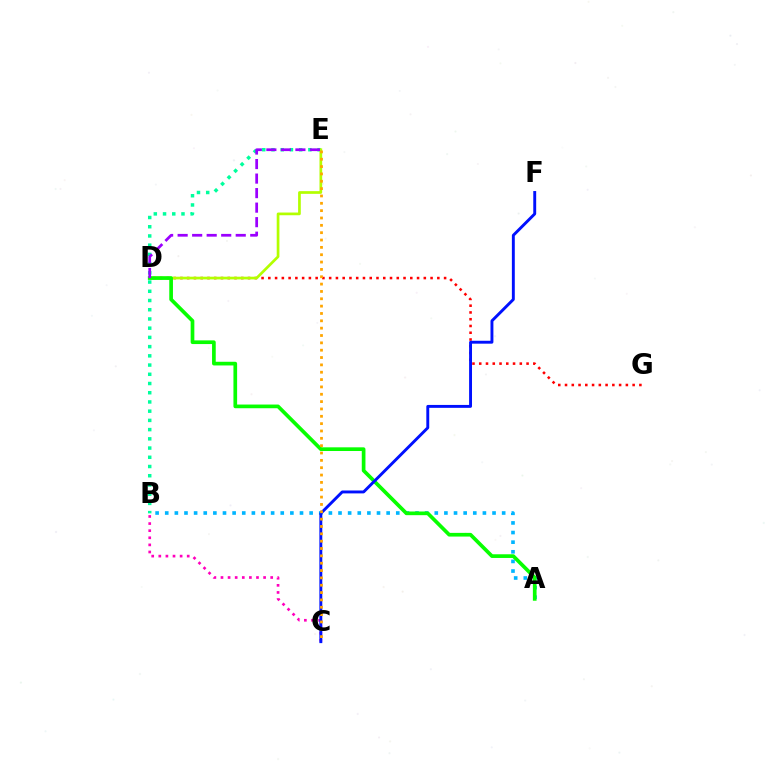{('B', 'C'): [{'color': '#ff00bd', 'line_style': 'dotted', 'thickness': 1.93}], ('B', 'E'): [{'color': '#00ff9d', 'line_style': 'dotted', 'thickness': 2.51}], ('D', 'G'): [{'color': '#ff0000', 'line_style': 'dotted', 'thickness': 1.84}], ('A', 'B'): [{'color': '#00b5ff', 'line_style': 'dotted', 'thickness': 2.62}], ('D', 'E'): [{'color': '#b3ff00', 'line_style': 'solid', 'thickness': 1.94}, {'color': '#9b00ff', 'line_style': 'dashed', 'thickness': 1.97}], ('A', 'D'): [{'color': '#08ff00', 'line_style': 'solid', 'thickness': 2.65}], ('C', 'F'): [{'color': '#0010ff', 'line_style': 'solid', 'thickness': 2.09}], ('C', 'E'): [{'color': '#ffa500', 'line_style': 'dotted', 'thickness': 2.0}]}